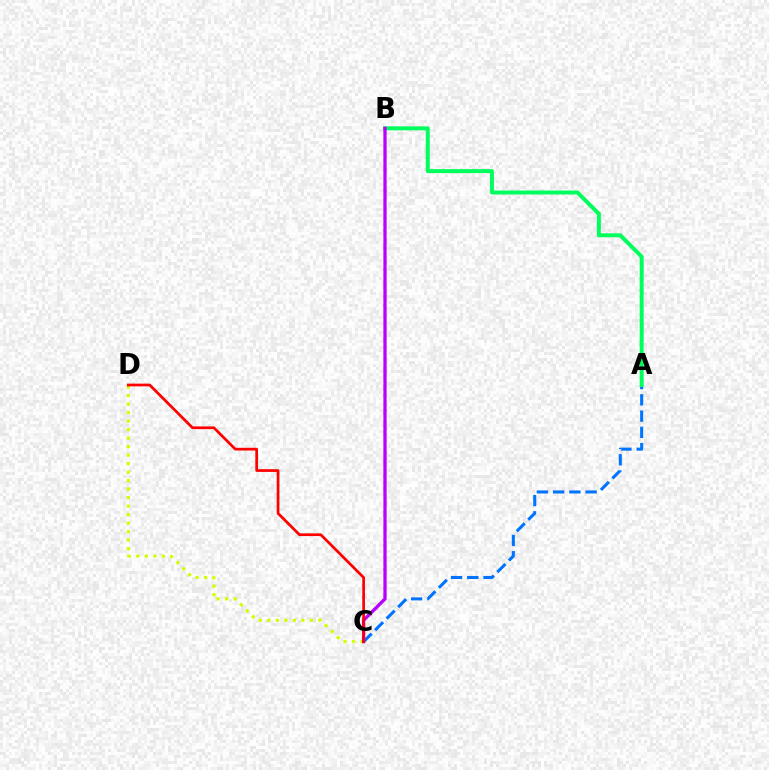{('A', 'C'): [{'color': '#0074ff', 'line_style': 'dashed', 'thickness': 2.21}], ('A', 'B'): [{'color': '#00ff5c', 'line_style': 'solid', 'thickness': 2.85}], ('C', 'D'): [{'color': '#d1ff00', 'line_style': 'dotted', 'thickness': 2.31}, {'color': '#ff0000', 'line_style': 'solid', 'thickness': 1.95}], ('B', 'C'): [{'color': '#b900ff', 'line_style': 'solid', 'thickness': 2.36}]}